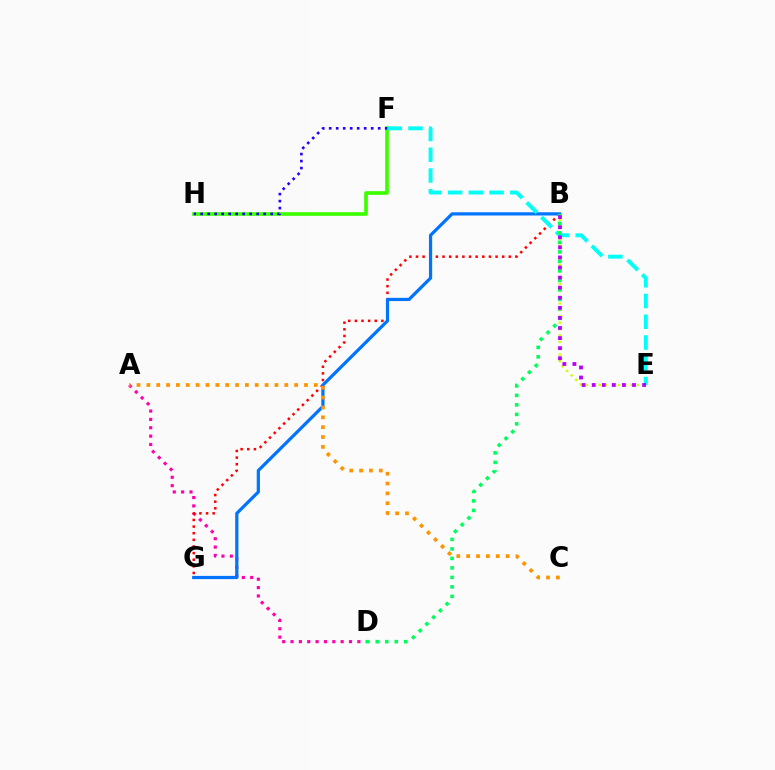{('A', 'D'): [{'color': '#ff00ac', 'line_style': 'dotted', 'thickness': 2.27}], ('B', 'E'): [{'color': '#d1ff00', 'line_style': 'dotted', 'thickness': 1.74}, {'color': '#b900ff', 'line_style': 'dotted', 'thickness': 2.74}], ('F', 'H'): [{'color': '#3dff00', 'line_style': 'solid', 'thickness': 2.64}, {'color': '#2500ff', 'line_style': 'dotted', 'thickness': 1.9}], ('B', 'G'): [{'color': '#ff0000', 'line_style': 'dotted', 'thickness': 1.8}, {'color': '#0074ff', 'line_style': 'solid', 'thickness': 2.32}], ('E', 'F'): [{'color': '#00fff6', 'line_style': 'dashed', 'thickness': 2.82}], ('A', 'C'): [{'color': '#ff9400', 'line_style': 'dotted', 'thickness': 2.68}], ('B', 'D'): [{'color': '#00ff5c', 'line_style': 'dotted', 'thickness': 2.58}]}